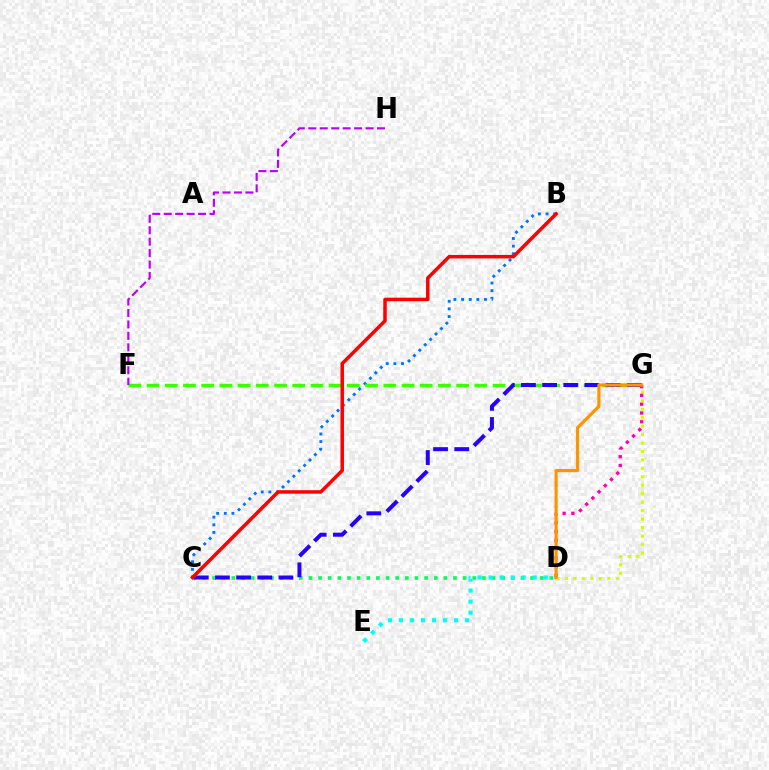{('B', 'C'): [{'color': '#0074ff', 'line_style': 'dotted', 'thickness': 2.07}, {'color': '#ff0000', 'line_style': 'solid', 'thickness': 2.52}], ('F', 'G'): [{'color': '#3dff00', 'line_style': 'dashed', 'thickness': 2.47}], ('F', 'H'): [{'color': '#b900ff', 'line_style': 'dashed', 'thickness': 1.56}], ('C', 'D'): [{'color': '#00ff5c', 'line_style': 'dotted', 'thickness': 2.62}], ('D', 'G'): [{'color': '#d1ff00', 'line_style': 'dotted', 'thickness': 2.3}, {'color': '#ff00ac', 'line_style': 'dotted', 'thickness': 2.38}, {'color': '#ff9400', 'line_style': 'solid', 'thickness': 2.29}], ('C', 'G'): [{'color': '#2500ff', 'line_style': 'dashed', 'thickness': 2.88}], ('D', 'E'): [{'color': '#00fff6', 'line_style': 'dotted', 'thickness': 3.0}]}